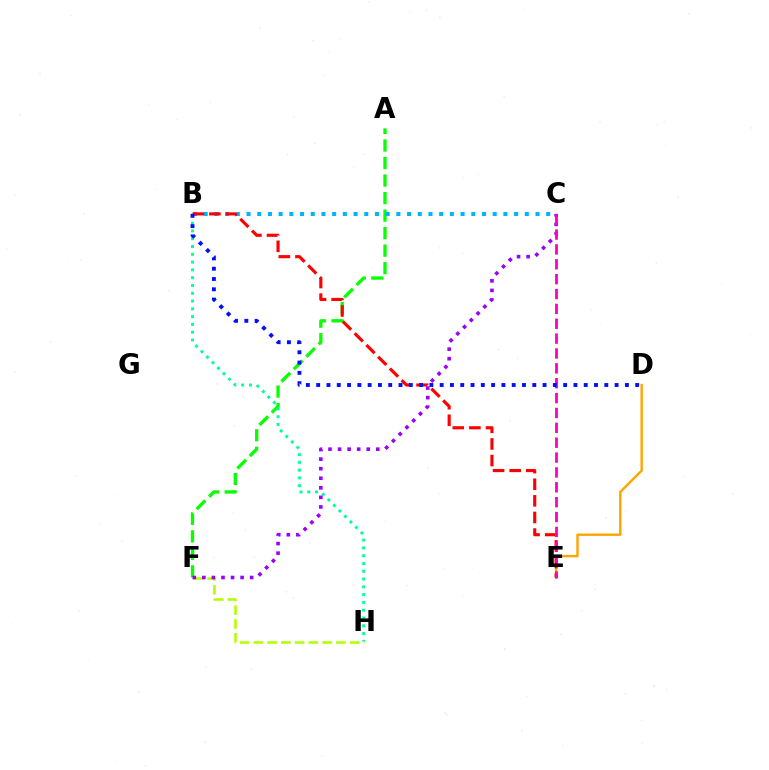{('A', 'F'): [{'color': '#08ff00', 'line_style': 'dashed', 'thickness': 2.38}], ('D', 'E'): [{'color': '#ffa500', 'line_style': 'solid', 'thickness': 1.73}], ('B', 'C'): [{'color': '#00b5ff', 'line_style': 'dotted', 'thickness': 2.91}], ('B', 'H'): [{'color': '#00ff9d', 'line_style': 'dotted', 'thickness': 2.12}], ('F', 'H'): [{'color': '#b3ff00', 'line_style': 'dashed', 'thickness': 1.87}], ('B', 'E'): [{'color': '#ff0000', 'line_style': 'dashed', 'thickness': 2.26}], ('C', 'F'): [{'color': '#9b00ff', 'line_style': 'dotted', 'thickness': 2.6}], ('C', 'E'): [{'color': '#ff00bd', 'line_style': 'dashed', 'thickness': 2.02}], ('B', 'D'): [{'color': '#0010ff', 'line_style': 'dotted', 'thickness': 2.8}]}